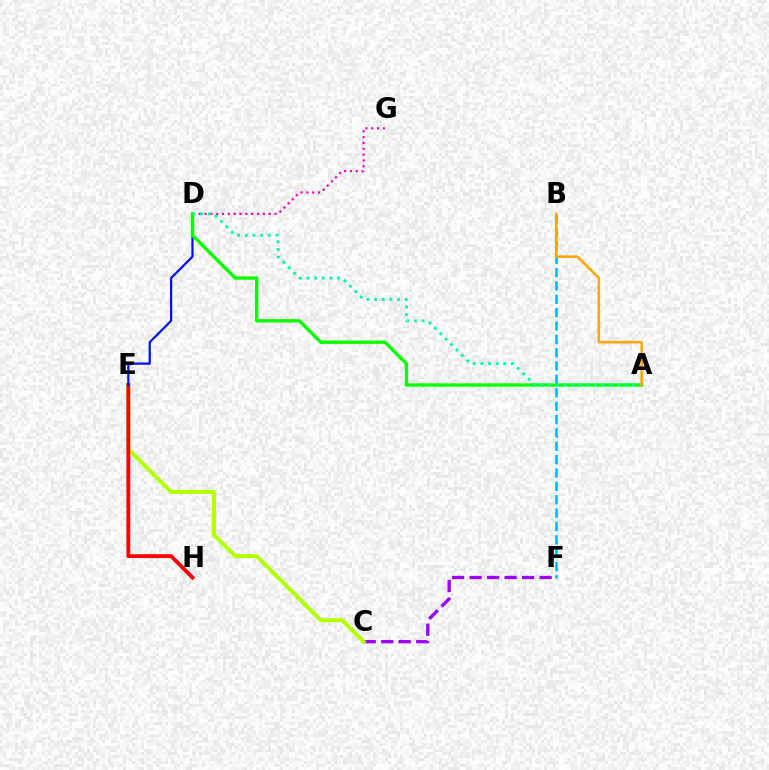{('B', 'F'): [{'color': '#00b5ff', 'line_style': 'dashed', 'thickness': 1.81}], ('C', 'F'): [{'color': '#9b00ff', 'line_style': 'dashed', 'thickness': 2.38}], ('C', 'E'): [{'color': '#b3ff00', 'line_style': 'solid', 'thickness': 2.9}], ('E', 'H'): [{'color': '#ff0000', 'line_style': 'solid', 'thickness': 2.75}], ('D', 'G'): [{'color': '#ff00bd', 'line_style': 'dotted', 'thickness': 1.58}], ('D', 'E'): [{'color': '#0010ff', 'line_style': 'solid', 'thickness': 1.6}], ('A', 'D'): [{'color': '#08ff00', 'line_style': 'solid', 'thickness': 2.42}, {'color': '#00ff9d', 'line_style': 'dotted', 'thickness': 2.08}], ('A', 'B'): [{'color': '#ffa500', 'line_style': 'solid', 'thickness': 1.82}]}